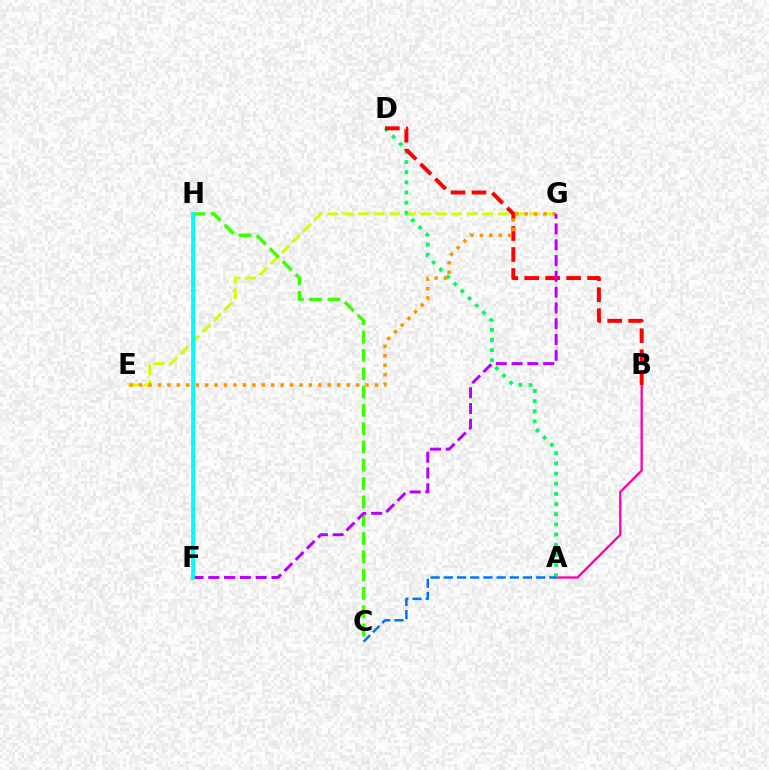{('E', 'G'): [{'color': '#d1ff00', 'line_style': 'dashed', 'thickness': 2.11}, {'color': '#ff9400', 'line_style': 'dotted', 'thickness': 2.56}], ('A', 'B'): [{'color': '#ff00ac', 'line_style': 'solid', 'thickness': 1.67}], ('A', 'D'): [{'color': '#00ff5c', 'line_style': 'dotted', 'thickness': 2.76}], ('B', 'D'): [{'color': '#ff0000', 'line_style': 'dashed', 'thickness': 2.85}], ('F', 'H'): [{'color': '#2500ff', 'line_style': 'dotted', 'thickness': 2.04}, {'color': '#00fff6', 'line_style': 'solid', 'thickness': 2.74}], ('C', 'H'): [{'color': '#3dff00', 'line_style': 'dashed', 'thickness': 2.49}], ('F', 'G'): [{'color': '#b900ff', 'line_style': 'dashed', 'thickness': 2.14}], ('A', 'C'): [{'color': '#0074ff', 'line_style': 'dashed', 'thickness': 1.79}]}